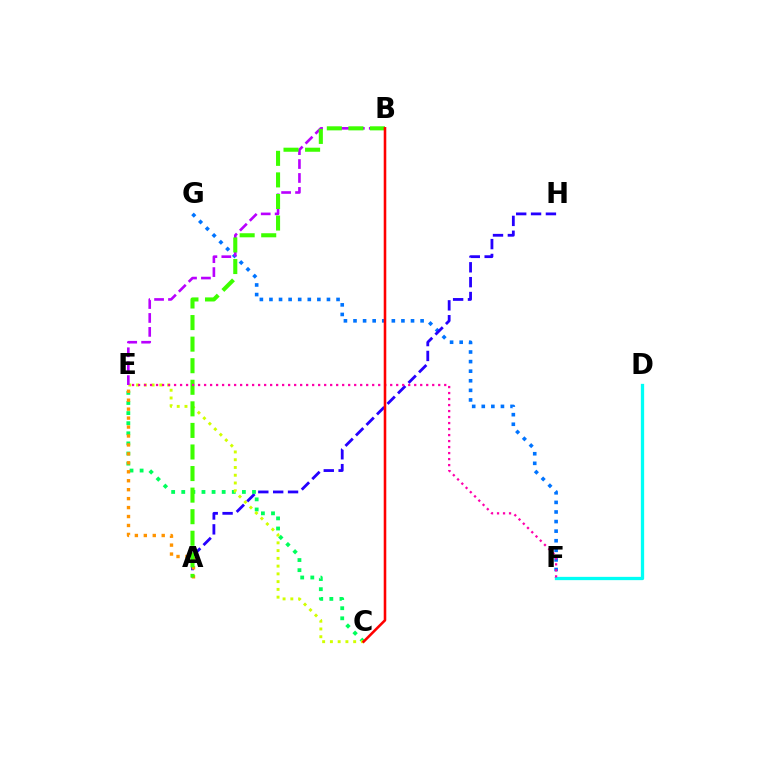{('F', 'G'): [{'color': '#0074ff', 'line_style': 'dotted', 'thickness': 2.6}], ('A', 'H'): [{'color': '#2500ff', 'line_style': 'dashed', 'thickness': 2.02}], ('C', 'E'): [{'color': '#00ff5c', 'line_style': 'dotted', 'thickness': 2.75}, {'color': '#d1ff00', 'line_style': 'dotted', 'thickness': 2.11}], ('B', 'E'): [{'color': '#b900ff', 'line_style': 'dashed', 'thickness': 1.89}], ('D', 'F'): [{'color': '#00fff6', 'line_style': 'solid', 'thickness': 2.37}], ('A', 'E'): [{'color': '#ff9400', 'line_style': 'dotted', 'thickness': 2.43}], ('A', 'B'): [{'color': '#3dff00', 'line_style': 'dashed', 'thickness': 2.93}], ('E', 'F'): [{'color': '#ff00ac', 'line_style': 'dotted', 'thickness': 1.63}], ('B', 'C'): [{'color': '#ff0000', 'line_style': 'solid', 'thickness': 1.85}]}